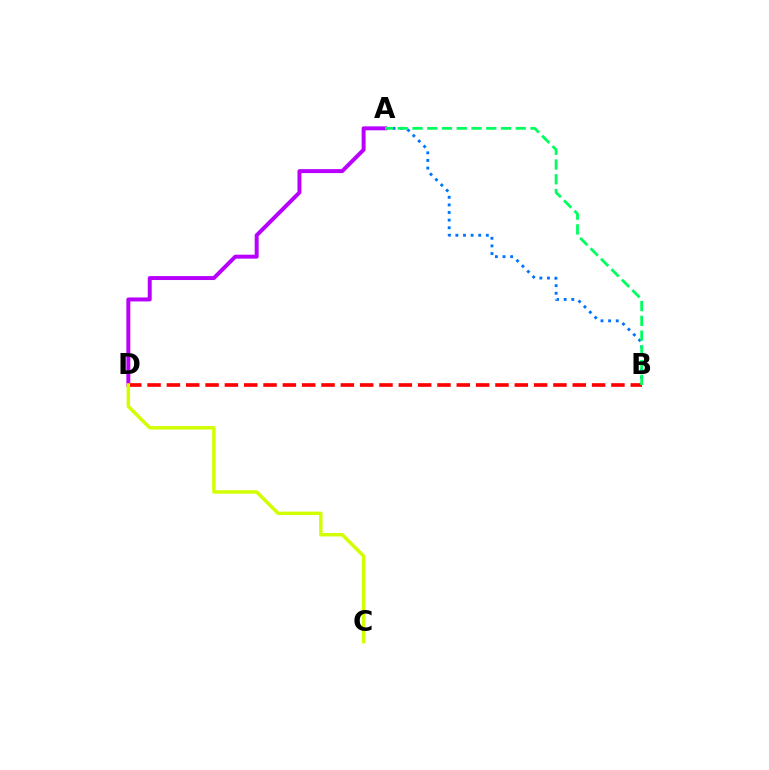{('A', 'B'): [{'color': '#0074ff', 'line_style': 'dotted', 'thickness': 2.07}, {'color': '#00ff5c', 'line_style': 'dashed', 'thickness': 2.0}], ('A', 'D'): [{'color': '#b900ff', 'line_style': 'solid', 'thickness': 2.85}], ('B', 'D'): [{'color': '#ff0000', 'line_style': 'dashed', 'thickness': 2.63}], ('C', 'D'): [{'color': '#d1ff00', 'line_style': 'solid', 'thickness': 2.49}]}